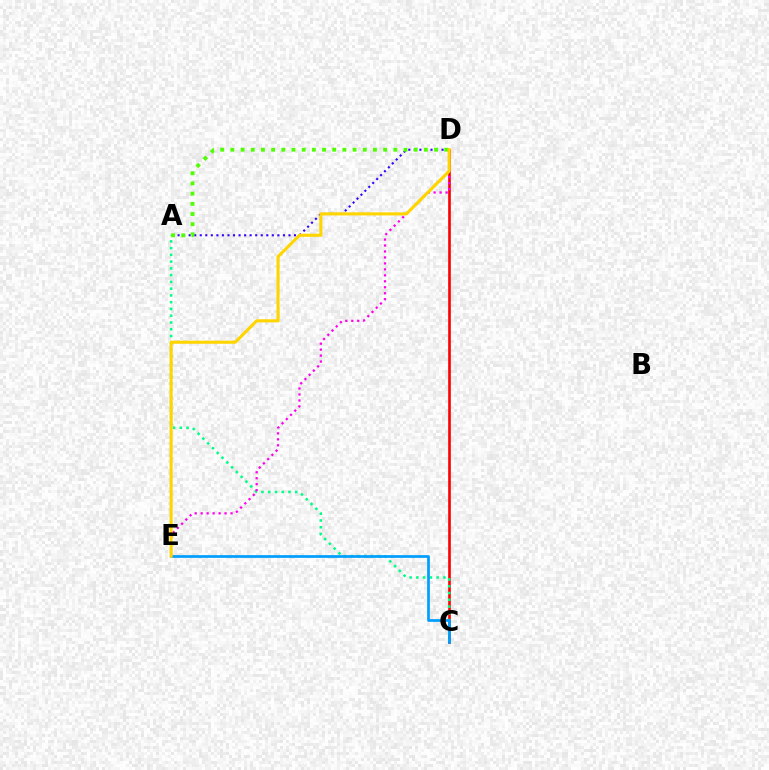{('A', 'D'): [{'color': '#3700ff', 'line_style': 'dotted', 'thickness': 1.51}, {'color': '#4fff00', 'line_style': 'dotted', 'thickness': 2.77}], ('C', 'D'): [{'color': '#ff0000', 'line_style': 'solid', 'thickness': 1.9}], ('A', 'C'): [{'color': '#00ff86', 'line_style': 'dotted', 'thickness': 1.84}], ('D', 'E'): [{'color': '#ff00ed', 'line_style': 'dotted', 'thickness': 1.62}, {'color': '#ffd500', 'line_style': 'solid', 'thickness': 2.23}], ('C', 'E'): [{'color': '#009eff', 'line_style': 'solid', 'thickness': 1.96}]}